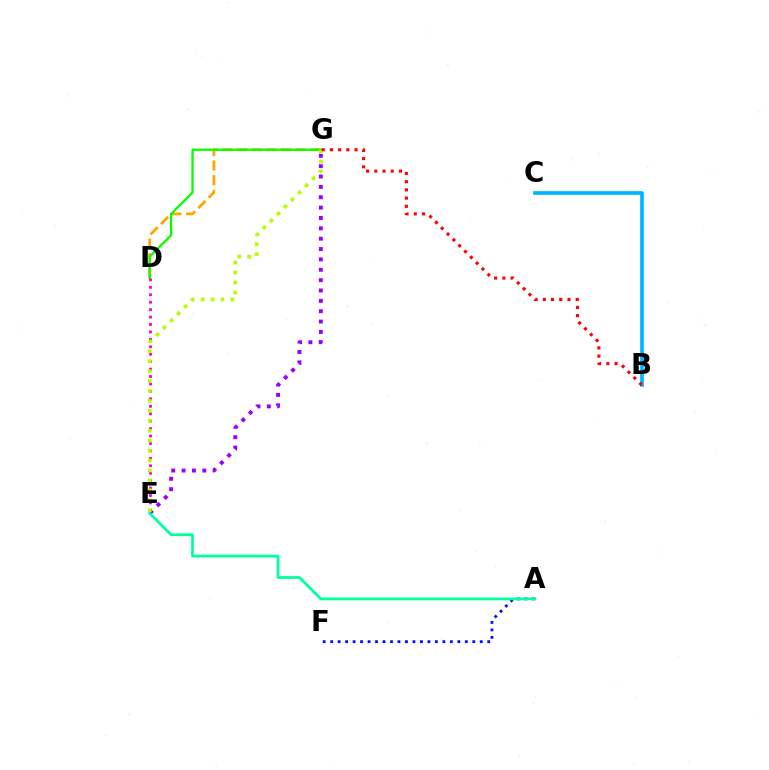{('D', 'G'): [{'color': '#ffa500', 'line_style': 'dashed', 'thickness': 1.99}, {'color': '#08ff00', 'line_style': 'solid', 'thickness': 1.66}], ('B', 'C'): [{'color': '#00b5ff', 'line_style': 'solid', 'thickness': 2.66}], ('A', 'F'): [{'color': '#0010ff', 'line_style': 'dotted', 'thickness': 2.03}], ('D', 'E'): [{'color': '#ff00bd', 'line_style': 'dotted', 'thickness': 2.02}], ('E', 'G'): [{'color': '#9b00ff', 'line_style': 'dotted', 'thickness': 2.81}, {'color': '#b3ff00', 'line_style': 'dotted', 'thickness': 2.7}], ('B', 'G'): [{'color': '#ff0000', 'line_style': 'dotted', 'thickness': 2.23}], ('A', 'E'): [{'color': '#00ff9d', 'line_style': 'solid', 'thickness': 1.97}]}